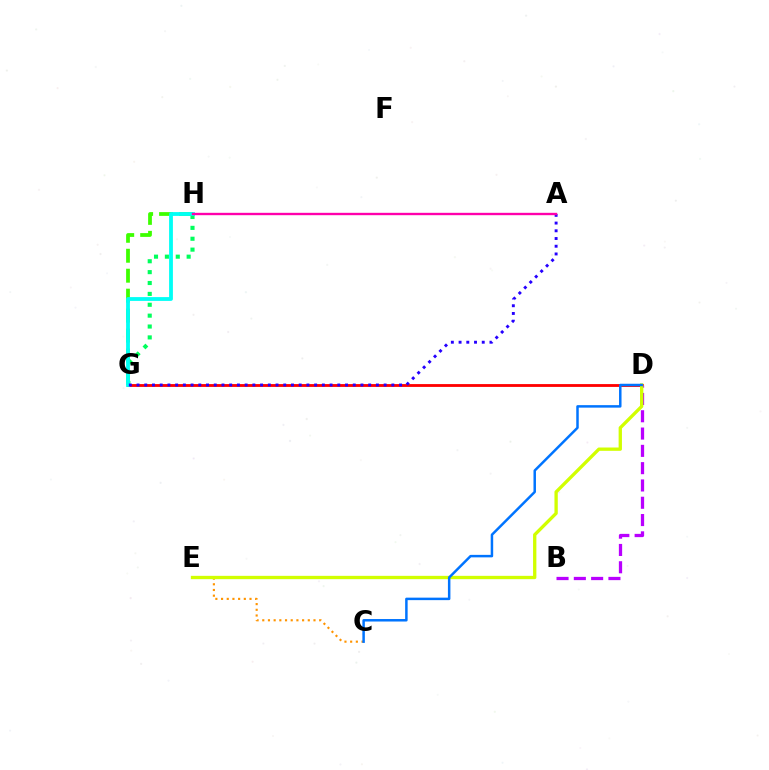{('C', 'E'): [{'color': '#ff9400', 'line_style': 'dotted', 'thickness': 1.55}], ('D', 'G'): [{'color': '#ff0000', 'line_style': 'solid', 'thickness': 2.04}], ('G', 'H'): [{'color': '#00ff5c', 'line_style': 'dotted', 'thickness': 2.96}, {'color': '#3dff00', 'line_style': 'dashed', 'thickness': 2.71}, {'color': '#00fff6', 'line_style': 'solid', 'thickness': 2.74}], ('A', 'G'): [{'color': '#2500ff', 'line_style': 'dotted', 'thickness': 2.1}], ('B', 'D'): [{'color': '#b900ff', 'line_style': 'dashed', 'thickness': 2.35}], ('D', 'E'): [{'color': '#d1ff00', 'line_style': 'solid', 'thickness': 2.39}], ('A', 'H'): [{'color': '#ff00ac', 'line_style': 'solid', 'thickness': 1.7}], ('C', 'D'): [{'color': '#0074ff', 'line_style': 'solid', 'thickness': 1.79}]}